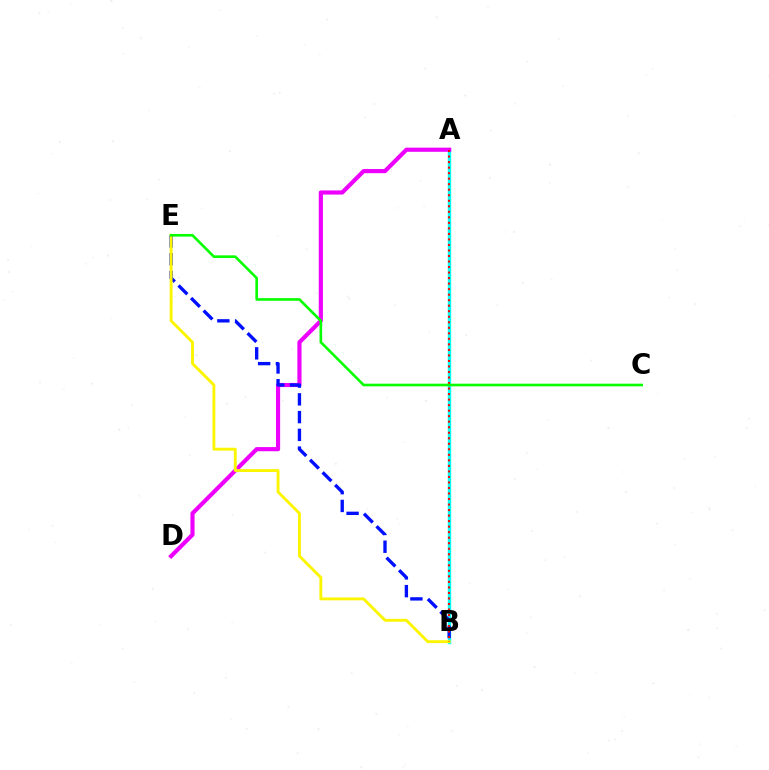{('A', 'B'): [{'color': '#00fff6', 'line_style': 'solid', 'thickness': 2.45}, {'color': '#ff0000', 'line_style': 'dotted', 'thickness': 1.5}], ('A', 'D'): [{'color': '#ee00ff', 'line_style': 'solid', 'thickness': 2.99}], ('B', 'E'): [{'color': '#0010ff', 'line_style': 'dashed', 'thickness': 2.41}, {'color': '#fcf500', 'line_style': 'solid', 'thickness': 2.07}], ('C', 'E'): [{'color': '#08ff00', 'line_style': 'solid', 'thickness': 1.9}]}